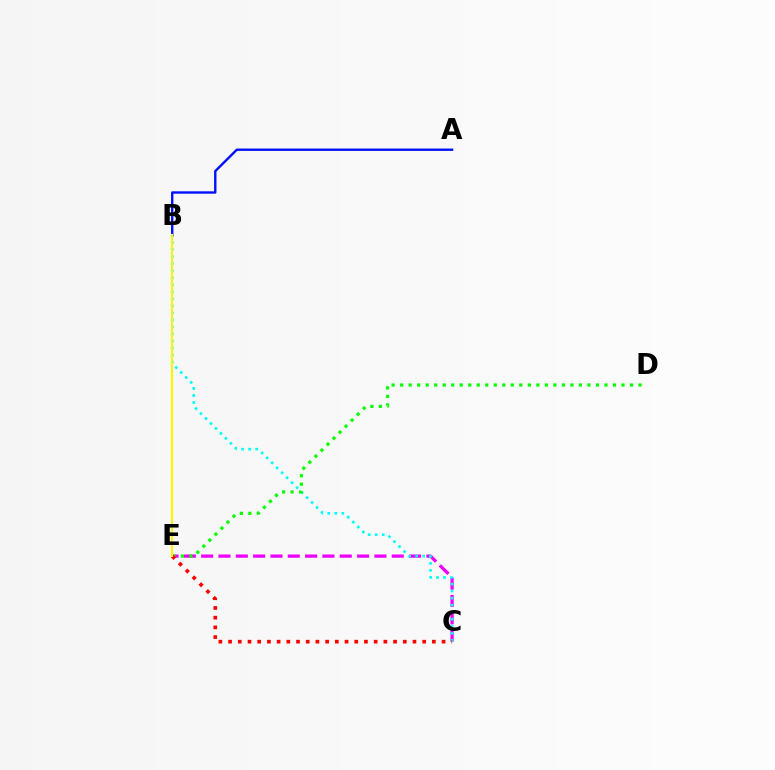{('C', 'E'): [{'color': '#ee00ff', 'line_style': 'dashed', 'thickness': 2.35}, {'color': '#ff0000', 'line_style': 'dotted', 'thickness': 2.64}], ('B', 'C'): [{'color': '#00fff6', 'line_style': 'dotted', 'thickness': 1.91}], ('D', 'E'): [{'color': '#08ff00', 'line_style': 'dotted', 'thickness': 2.31}], ('A', 'B'): [{'color': '#0010ff', 'line_style': 'solid', 'thickness': 1.71}], ('B', 'E'): [{'color': '#fcf500', 'line_style': 'solid', 'thickness': 1.52}]}